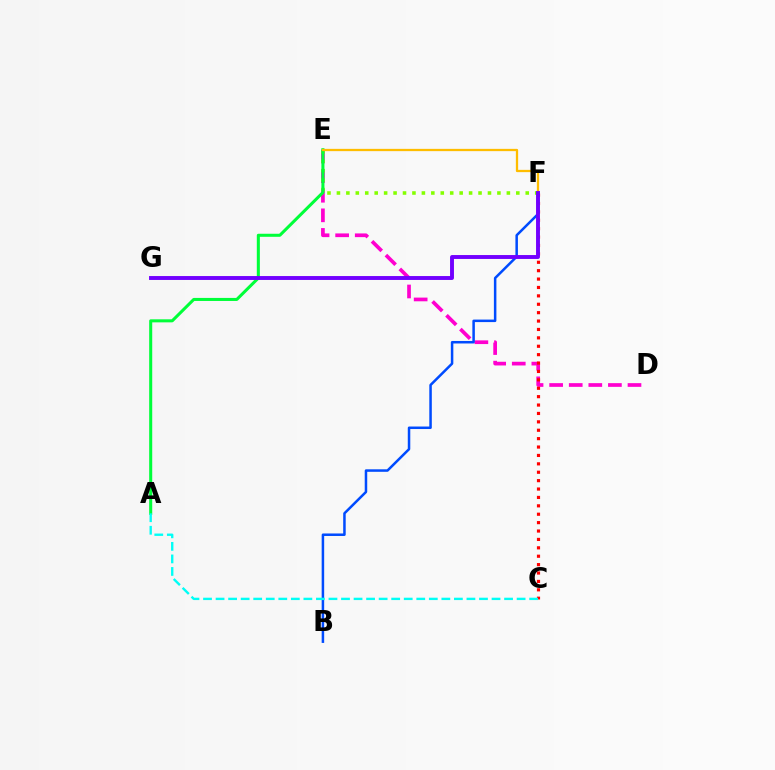{('D', 'E'): [{'color': '#ff00cf', 'line_style': 'dashed', 'thickness': 2.66}], ('C', 'F'): [{'color': '#ff0000', 'line_style': 'dotted', 'thickness': 2.28}], ('E', 'F'): [{'color': '#84ff00', 'line_style': 'dotted', 'thickness': 2.57}, {'color': '#ffbd00', 'line_style': 'solid', 'thickness': 1.64}], ('B', 'F'): [{'color': '#004bff', 'line_style': 'solid', 'thickness': 1.81}], ('A', 'E'): [{'color': '#00ff39', 'line_style': 'solid', 'thickness': 2.19}], ('A', 'C'): [{'color': '#00fff6', 'line_style': 'dashed', 'thickness': 1.7}], ('F', 'G'): [{'color': '#7200ff', 'line_style': 'solid', 'thickness': 2.81}]}